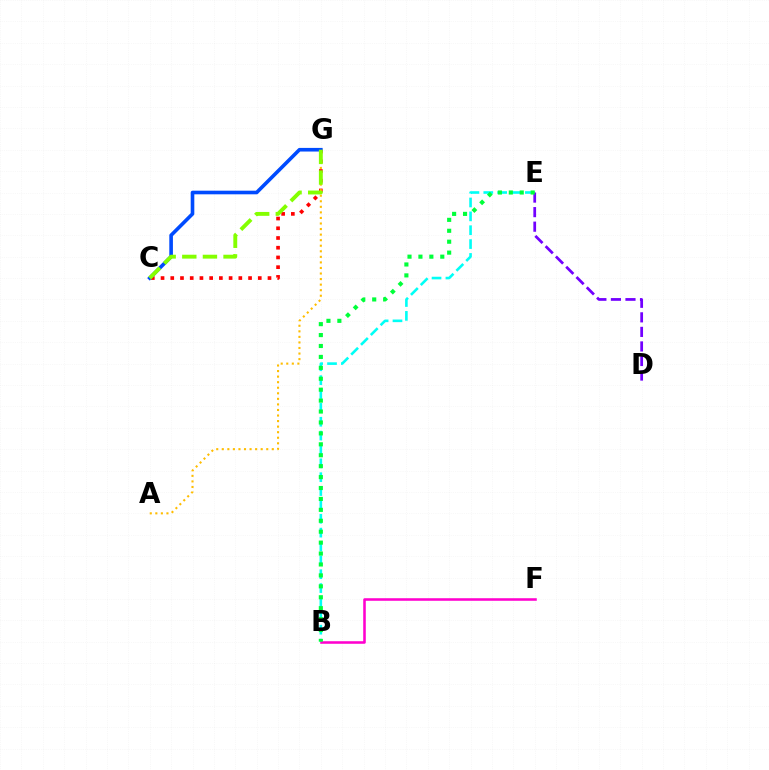{('B', 'E'): [{'color': '#00fff6', 'line_style': 'dashed', 'thickness': 1.88}, {'color': '#00ff39', 'line_style': 'dotted', 'thickness': 2.97}], ('C', 'G'): [{'color': '#ff0000', 'line_style': 'dotted', 'thickness': 2.64}, {'color': '#004bff', 'line_style': 'solid', 'thickness': 2.61}, {'color': '#84ff00', 'line_style': 'dashed', 'thickness': 2.8}], ('B', 'F'): [{'color': '#ff00cf', 'line_style': 'solid', 'thickness': 1.84}], ('A', 'G'): [{'color': '#ffbd00', 'line_style': 'dotted', 'thickness': 1.51}], ('D', 'E'): [{'color': '#7200ff', 'line_style': 'dashed', 'thickness': 1.98}]}